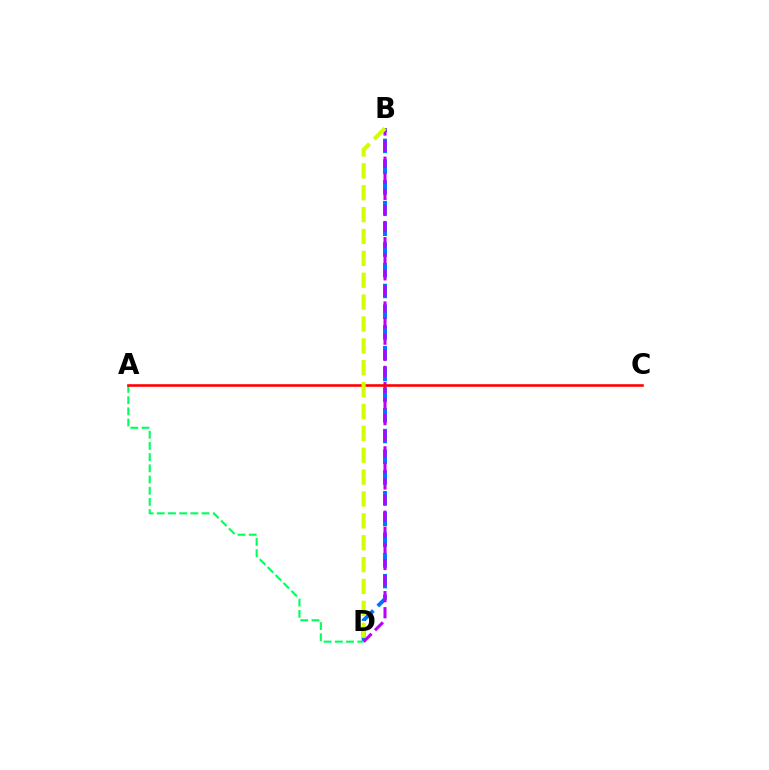{('B', 'D'): [{'color': '#0074ff', 'line_style': 'dashed', 'thickness': 2.82}, {'color': '#b900ff', 'line_style': 'dashed', 'thickness': 2.19}, {'color': '#d1ff00', 'line_style': 'dashed', 'thickness': 2.97}], ('A', 'D'): [{'color': '#00ff5c', 'line_style': 'dashed', 'thickness': 1.52}], ('A', 'C'): [{'color': '#ff0000', 'line_style': 'solid', 'thickness': 1.87}]}